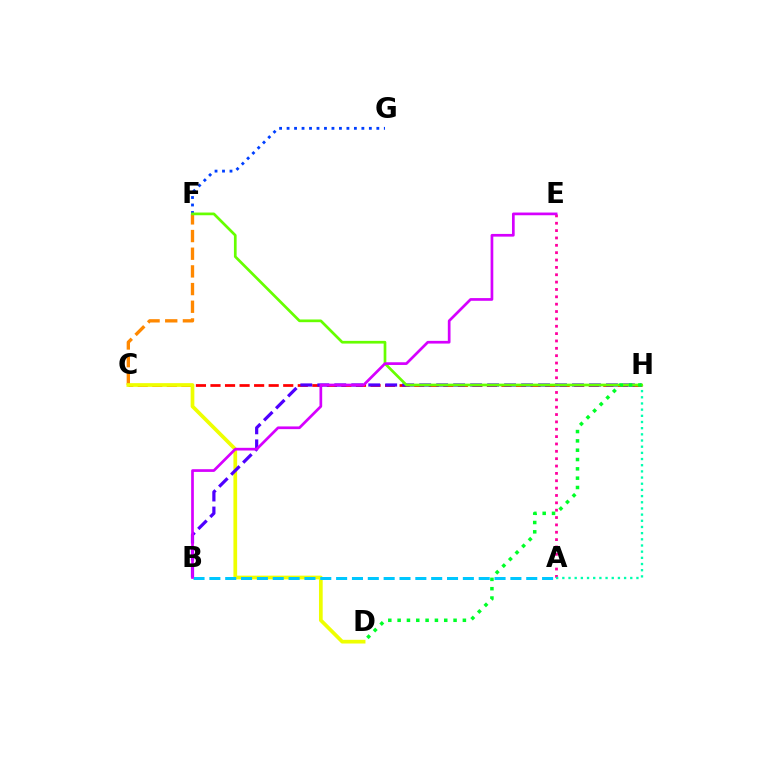{('C', 'H'): [{'color': '#ff0000', 'line_style': 'dashed', 'thickness': 1.98}], ('C', 'F'): [{'color': '#ff8800', 'line_style': 'dashed', 'thickness': 2.4}], ('F', 'G'): [{'color': '#003fff', 'line_style': 'dotted', 'thickness': 2.03}], ('A', 'E'): [{'color': '#ff00a0', 'line_style': 'dotted', 'thickness': 2.0}], ('C', 'D'): [{'color': '#eeff00', 'line_style': 'solid', 'thickness': 2.67}], ('B', 'H'): [{'color': '#4f00ff', 'line_style': 'dashed', 'thickness': 2.31}], ('A', 'H'): [{'color': '#00ffaf', 'line_style': 'dotted', 'thickness': 1.68}], ('F', 'H'): [{'color': '#66ff00', 'line_style': 'solid', 'thickness': 1.95}], ('A', 'B'): [{'color': '#00c7ff', 'line_style': 'dashed', 'thickness': 2.15}], ('D', 'H'): [{'color': '#00ff27', 'line_style': 'dotted', 'thickness': 2.53}], ('B', 'E'): [{'color': '#d600ff', 'line_style': 'solid', 'thickness': 1.95}]}